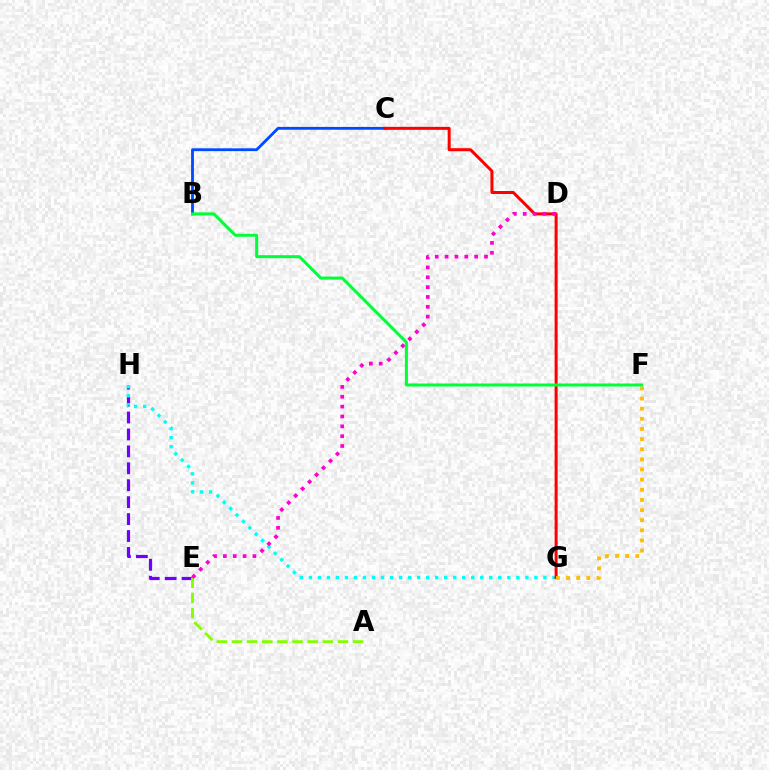{('B', 'C'): [{'color': '#004bff', 'line_style': 'solid', 'thickness': 2.03}], ('E', 'H'): [{'color': '#7200ff', 'line_style': 'dashed', 'thickness': 2.3}], ('G', 'H'): [{'color': '#00fff6', 'line_style': 'dotted', 'thickness': 2.45}], ('A', 'E'): [{'color': '#84ff00', 'line_style': 'dashed', 'thickness': 2.06}], ('C', 'G'): [{'color': '#ff0000', 'line_style': 'solid', 'thickness': 2.16}], ('D', 'E'): [{'color': '#ff00cf', 'line_style': 'dotted', 'thickness': 2.68}], ('F', 'G'): [{'color': '#ffbd00', 'line_style': 'dotted', 'thickness': 2.75}], ('B', 'F'): [{'color': '#00ff39', 'line_style': 'solid', 'thickness': 2.17}]}